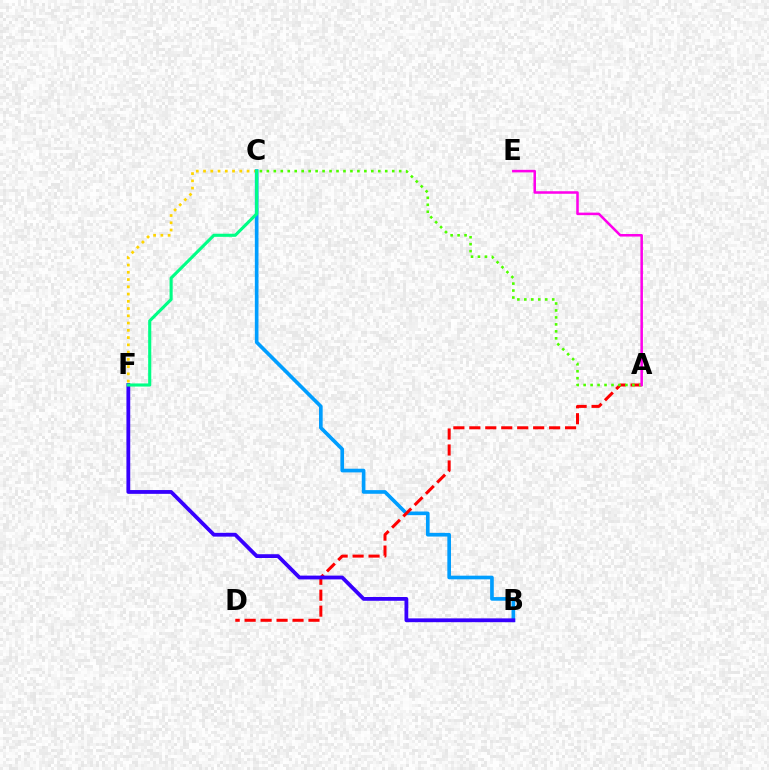{('C', 'F'): [{'color': '#ffd500', 'line_style': 'dotted', 'thickness': 1.97}, {'color': '#00ff86', 'line_style': 'solid', 'thickness': 2.24}], ('B', 'C'): [{'color': '#009eff', 'line_style': 'solid', 'thickness': 2.63}], ('A', 'D'): [{'color': '#ff0000', 'line_style': 'dashed', 'thickness': 2.17}], ('A', 'C'): [{'color': '#4fff00', 'line_style': 'dotted', 'thickness': 1.89}], ('A', 'E'): [{'color': '#ff00ed', 'line_style': 'solid', 'thickness': 1.83}], ('B', 'F'): [{'color': '#3700ff', 'line_style': 'solid', 'thickness': 2.73}]}